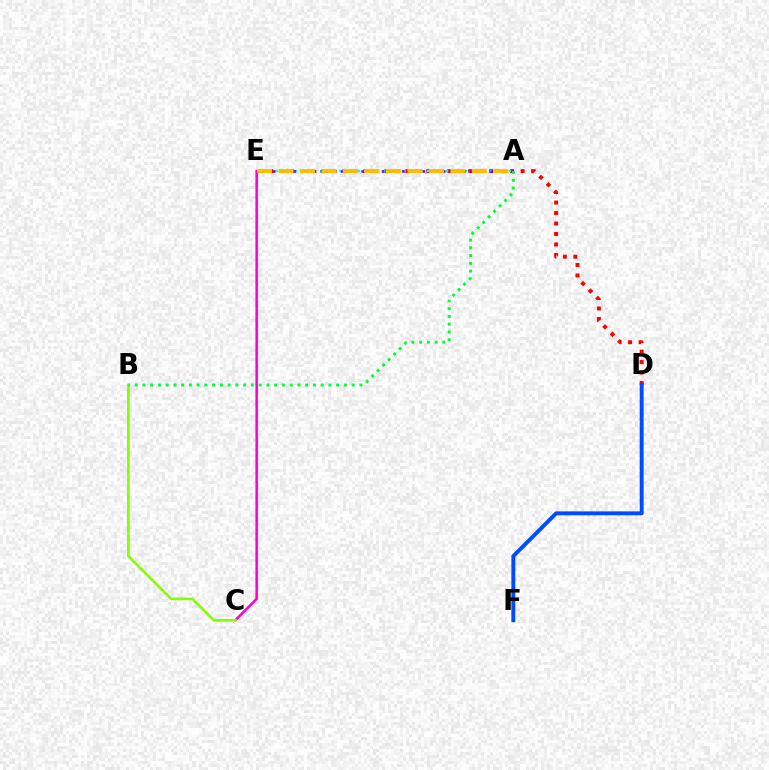{('C', 'E'): [{'color': '#ff00cf', 'line_style': 'solid', 'thickness': 1.82}], ('D', 'E'): [{'color': '#ff0000', 'line_style': 'dotted', 'thickness': 2.85}], ('B', 'C'): [{'color': '#84ff00', 'line_style': 'solid', 'thickness': 1.92}], ('D', 'F'): [{'color': '#004bff', 'line_style': 'solid', 'thickness': 2.82}], ('A', 'E'): [{'color': '#00fff6', 'line_style': 'dotted', 'thickness': 1.71}, {'color': '#7200ff', 'line_style': 'dotted', 'thickness': 1.85}, {'color': '#ffbd00', 'line_style': 'dashed', 'thickness': 2.92}], ('A', 'B'): [{'color': '#00ff39', 'line_style': 'dotted', 'thickness': 2.11}]}